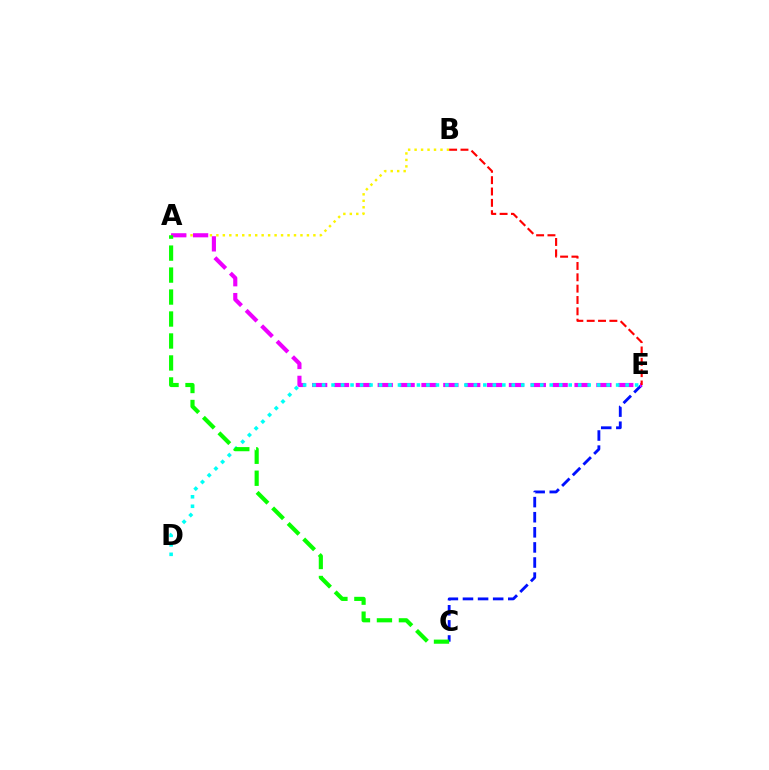{('A', 'B'): [{'color': '#fcf500', 'line_style': 'dotted', 'thickness': 1.76}], ('C', 'E'): [{'color': '#0010ff', 'line_style': 'dashed', 'thickness': 2.05}], ('A', 'E'): [{'color': '#ee00ff', 'line_style': 'dashed', 'thickness': 2.97}], ('D', 'E'): [{'color': '#00fff6', 'line_style': 'dotted', 'thickness': 2.58}], ('A', 'C'): [{'color': '#08ff00', 'line_style': 'dashed', 'thickness': 2.98}], ('B', 'E'): [{'color': '#ff0000', 'line_style': 'dashed', 'thickness': 1.54}]}